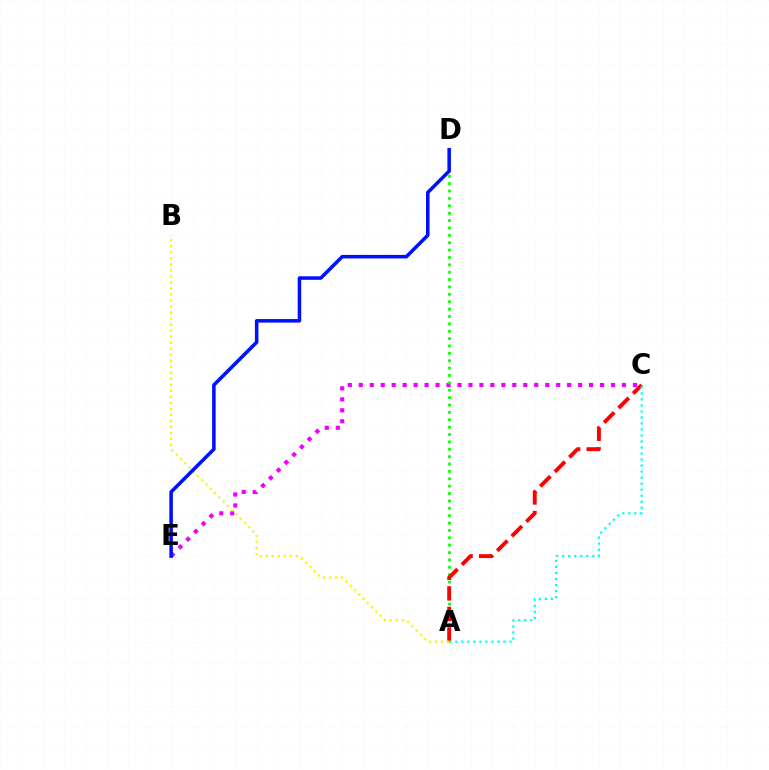{('C', 'E'): [{'color': '#ee00ff', 'line_style': 'dotted', 'thickness': 2.98}], ('A', 'D'): [{'color': '#08ff00', 'line_style': 'dotted', 'thickness': 2.0}], ('A', 'C'): [{'color': '#ff0000', 'line_style': 'dashed', 'thickness': 2.79}, {'color': '#00fff6', 'line_style': 'dotted', 'thickness': 1.63}], ('A', 'B'): [{'color': '#fcf500', 'line_style': 'dotted', 'thickness': 1.64}], ('D', 'E'): [{'color': '#0010ff', 'line_style': 'solid', 'thickness': 2.55}]}